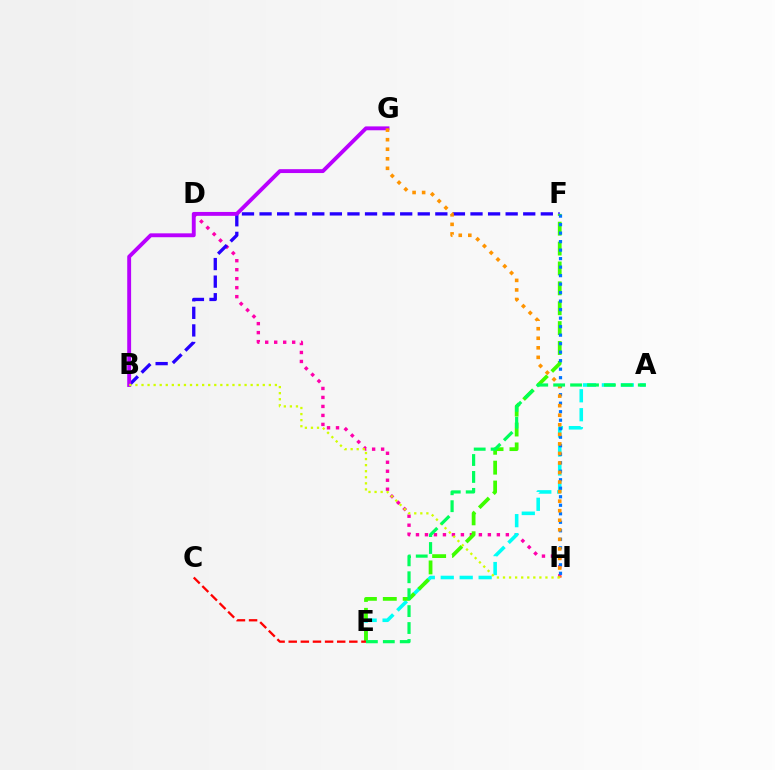{('D', 'H'): [{'color': '#ff00ac', 'line_style': 'dotted', 'thickness': 2.44}], ('B', 'F'): [{'color': '#2500ff', 'line_style': 'dashed', 'thickness': 2.39}], ('A', 'E'): [{'color': '#00fff6', 'line_style': 'dashed', 'thickness': 2.57}, {'color': '#00ff5c', 'line_style': 'dashed', 'thickness': 2.3}], ('E', 'F'): [{'color': '#3dff00', 'line_style': 'dashed', 'thickness': 2.7}], ('F', 'H'): [{'color': '#0074ff', 'line_style': 'dotted', 'thickness': 2.31}], ('B', 'G'): [{'color': '#b900ff', 'line_style': 'solid', 'thickness': 2.79}], ('G', 'H'): [{'color': '#ff9400', 'line_style': 'dotted', 'thickness': 2.59}], ('C', 'E'): [{'color': '#ff0000', 'line_style': 'dashed', 'thickness': 1.65}], ('B', 'H'): [{'color': '#d1ff00', 'line_style': 'dotted', 'thickness': 1.65}]}